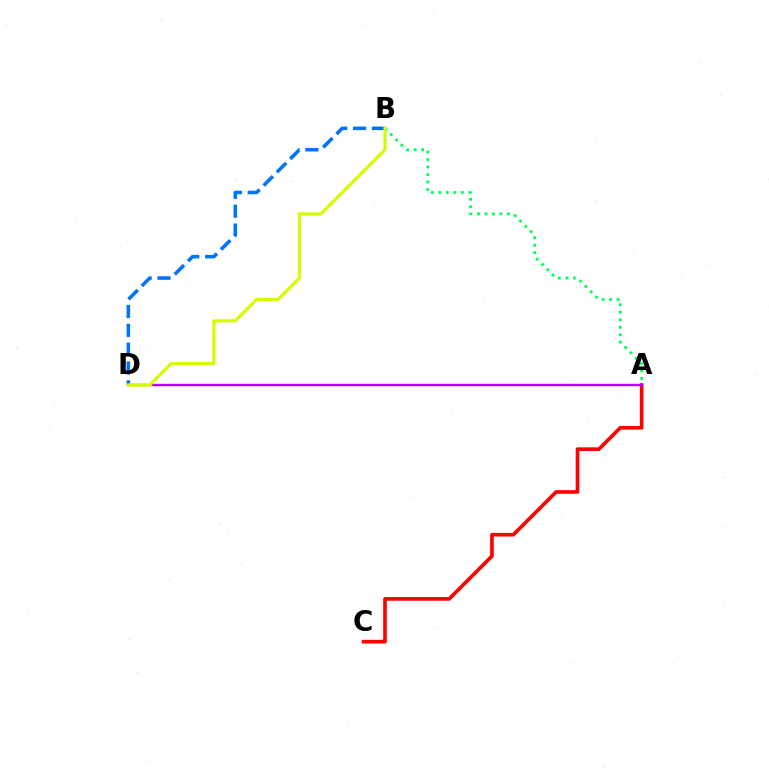{('A', 'C'): [{'color': '#ff0000', 'line_style': 'solid', 'thickness': 2.63}], ('A', 'B'): [{'color': '#00ff5c', 'line_style': 'dotted', 'thickness': 2.04}], ('A', 'D'): [{'color': '#b900ff', 'line_style': 'solid', 'thickness': 1.73}], ('B', 'D'): [{'color': '#0074ff', 'line_style': 'dashed', 'thickness': 2.56}, {'color': '#d1ff00', 'line_style': 'solid', 'thickness': 2.3}]}